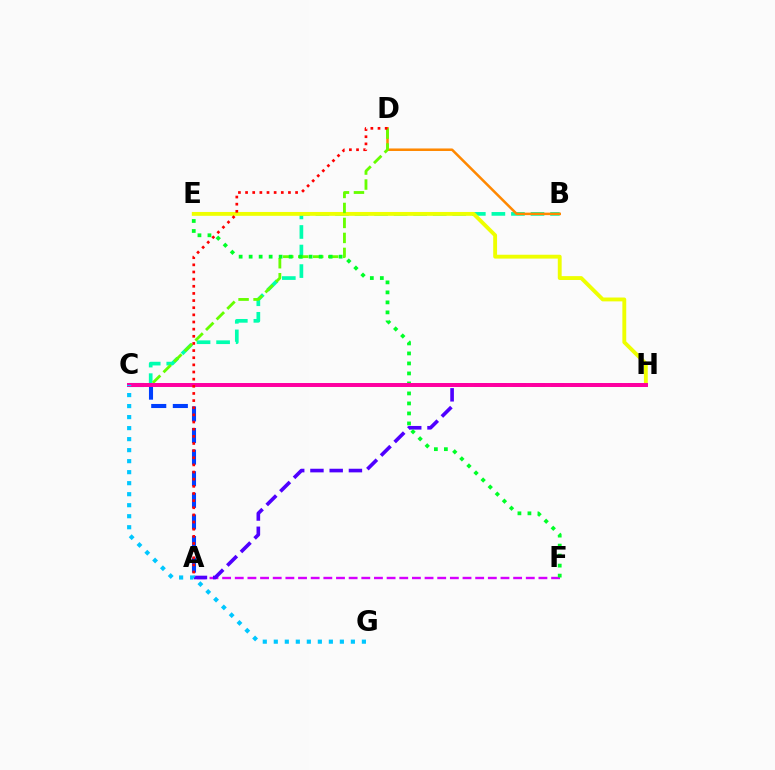{('B', 'C'): [{'color': '#00ffaf', 'line_style': 'dashed', 'thickness': 2.66}], ('E', 'H'): [{'color': '#eeff00', 'line_style': 'solid', 'thickness': 2.78}], ('A', 'F'): [{'color': '#d600ff', 'line_style': 'dashed', 'thickness': 1.72}], ('B', 'D'): [{'color': '#ff8800', 'line_style': 'solid', 'thickness': 1.82}], ('C', 'D'): [{'color': '#66ff00', 'line_style': 'dashed', 'thickness': 2.04}], ('A', 'H'): [{'color': '#4f00ff', 'line_style': 'dashed', 'thickness': 2.61}], ('A', 'C'): [{'color': '#003fff', 'line_style': 'dashed', 'thickness': 2.93}], ('E', 'F'): [{'color': '#00ff27', 'line_style': 'dotted', 'thickness': 2.72}], ('C', 'H'): [{'color': '#ff00a0', 'line_style': 'solid', 'thickness': 2.86}], ('C', 'G'): [{'color': '#00c7ff', 'line_style': 'dotted', 'thickness': 2.99}], ('A', 'D'): [{'color': '#ff0000', 'line_style': 'dotted', 'thickness': 1.94}]}